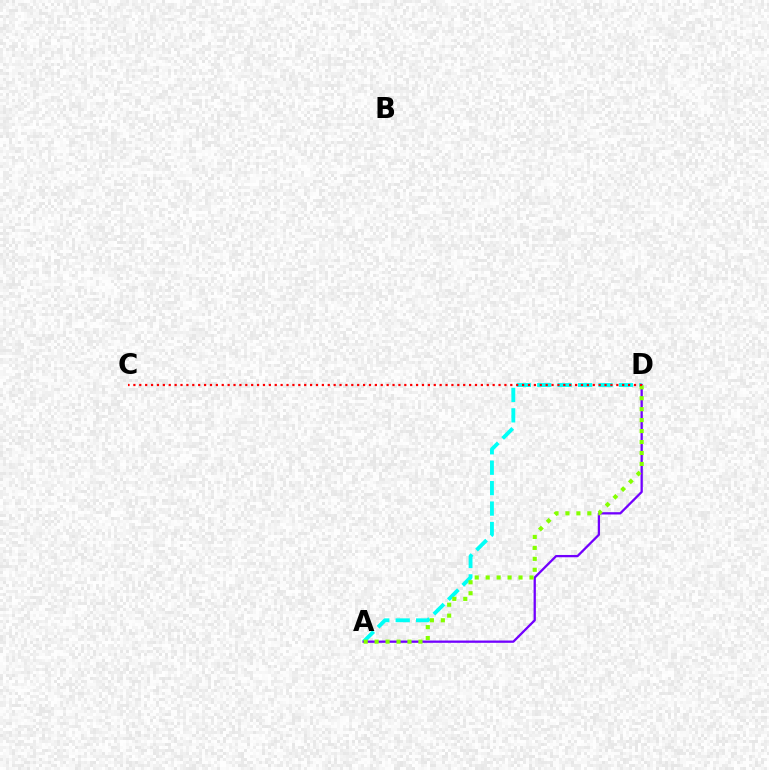{('A', 'D'): [{'color': '#00fff6', 'line_style': 'dashed', 'thickness': 2.77}, {'color': '#7200ff', 'line_style': 'solid', 'thickness': 1.65}, {'color': '#84ff00', 'line_style': 'dotted', 'thickness': 2.98}], ('C', 'D'): [{'color': '#ff0000', 'line_style': 'dotted', 'thickness': 1.6}]}